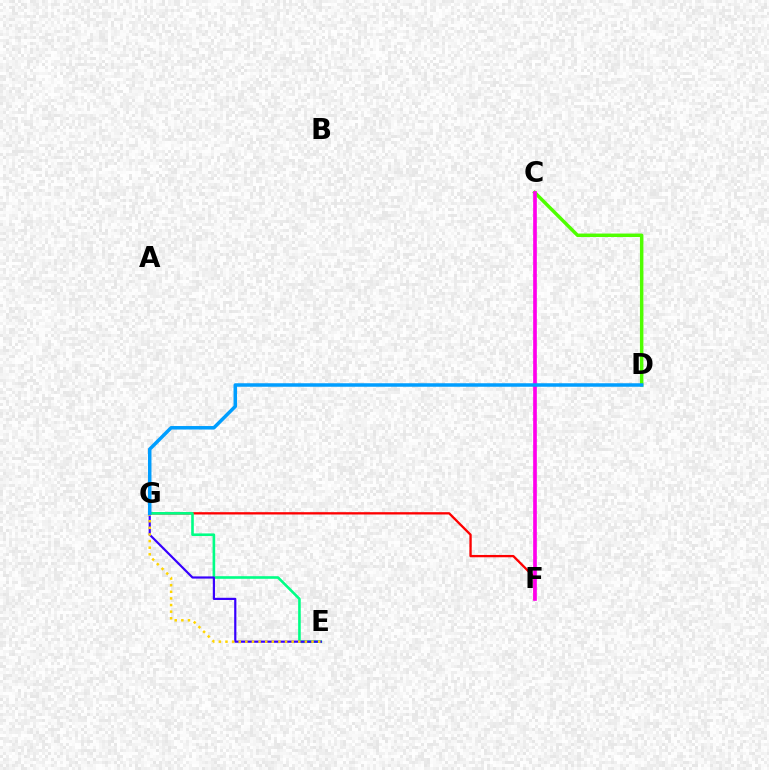{('F', 'G'): [{'color': '#ff0000', 'line_style': 'solid', 'thickness': 1.66}], ('E', 'G'): [{'color': '#00ff86', 'line_style': 'solid', 'thickness': 1.88}, {'color': '#3700ff', 'line_style': 'solid', 'thickness': 1.58}, {'color': '#ffd500', 'line_style': 'dotted', 'thickness': 1.8}], ('C', 'D'): [{'color': '#4fff00', 'line_style': 'solid', 'thickness': 2.49}], ('C', 'F'): [{'color': '#ff00ed', 'line_style': 'solid', 'thickness': 2.65}], ('D', 'G'): [{'color': '#009eff', 'line_style': 'solid', 'thickness': 2.52}]}